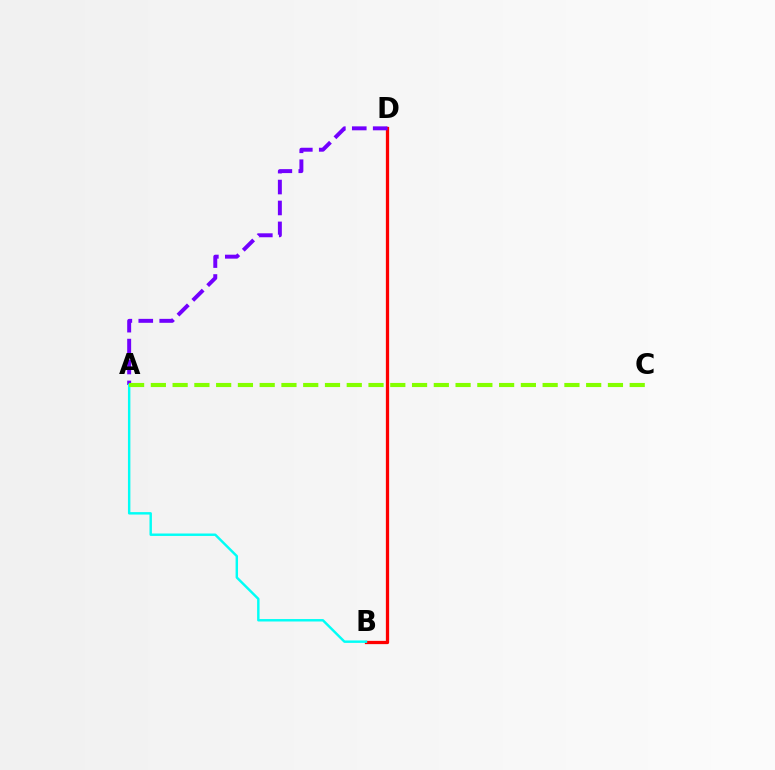{('B', 'D'): [{'color': '#ff0000', 'line_style': 'solid', 'thickness': 2.35}], ('A', 'D'): [{'color': '#7200ff', 'line_style': 'dashed', 'thickness': 2.84}], ('A', 'B'): [{'color': '#00fff6', 'line_style': 'solid', 'thickness': 1.75}], ('A', 'C'): [{'color': '#84ff00', 'line_style': 'dashed', 'thickness': 2.96}]}